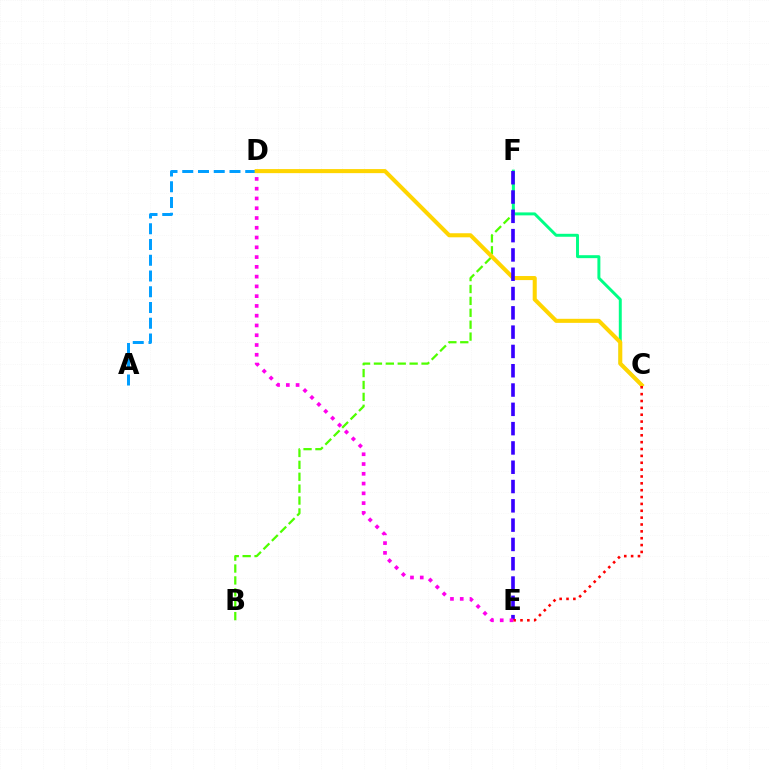{('B', 'F'): [{'color': '#4fff00', 'line_style': 'dashed', 'thickness': 1.62}], ('C', 'F'): [{'color': '#00ff86', 'line_style': 'solid', 'thickness': 2.13}], ('A', 'D'): [{'color': '#009eff', 'line_style': 'dashed', 'thickness': 2.14}], ('C', 'D'): [{'color': '#ffd500', 'line_style': 'solid', 'thickness': 2.92}], ('E', 'F'): [{'color': '#3700ff', 'line_style': 'dashed', 'thickness': 2.62}], ('C', 'E'): [{'color': '#ff0000', 'line_style': 'dotted', 'thickness': 1.86}], ('D', 'E'): [{'color': '#ff00ed', 'line_style': 'dotted', 'thickness': 2.65}]}